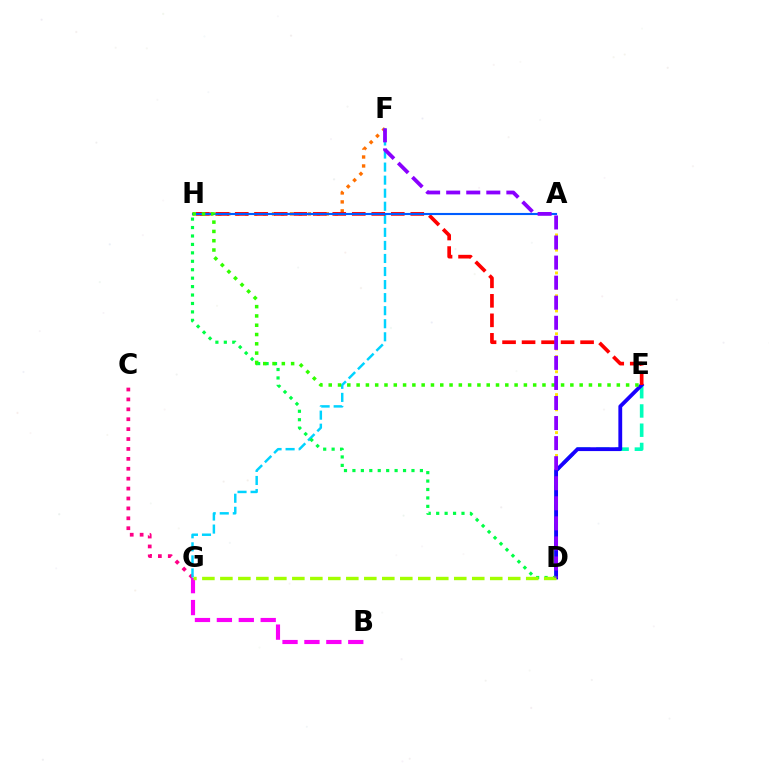{('A', 'D'): [{'color': '#ffe600', 'line_style': 'dotted', 'thickness': 2.07}], ('D', 'E'): [{'color': '#00ffbb', 'line_style': 'dashed', 'thickness': 2.61}, {'color': '#1900ff', 'line_style': 'solid', 'thickness': 2.75}], ('F', 'H'): [{'color': '#ff7000', 'line_style': 'dotted', 'thickness': 2.43}], ('C', 'G'): [{'color': '#ff0088', 'line_style': 'dotted', 'thickness': 2.69}], ('F', 'G'): [{'color': '#00d3ff', 'line_style': 'dashed', 'thickness': 1.77}], ('E', 'H'): [{'color': '#ff0000', 'line_style': 'dashed', 'thickness': 2.65}, {'color': '#31ff00', 'line_style': 'dotted', 'thickness': 2.52}], ('D', 'H'): [{'color': '#00ff45', 'line_style': 'dotted', 'thickness': 2.29}], ('A', 'H'): [{'color': '#005dff', 'line_style': 'solid', 'thickness': 1.53}], ('B', 'G'): [{'color': '#fa00f9', 'line_style': 'dashed', 'thickness': 2.98}], ('D', 'G'): [{'color': '#a2ff00', 'line_style': 'dashed', 'thickness': 2.44}], ('D', 'F'): [{'color': '#8a00ff', 'line_style': 'dashed', 'thickness': 2.73}]}